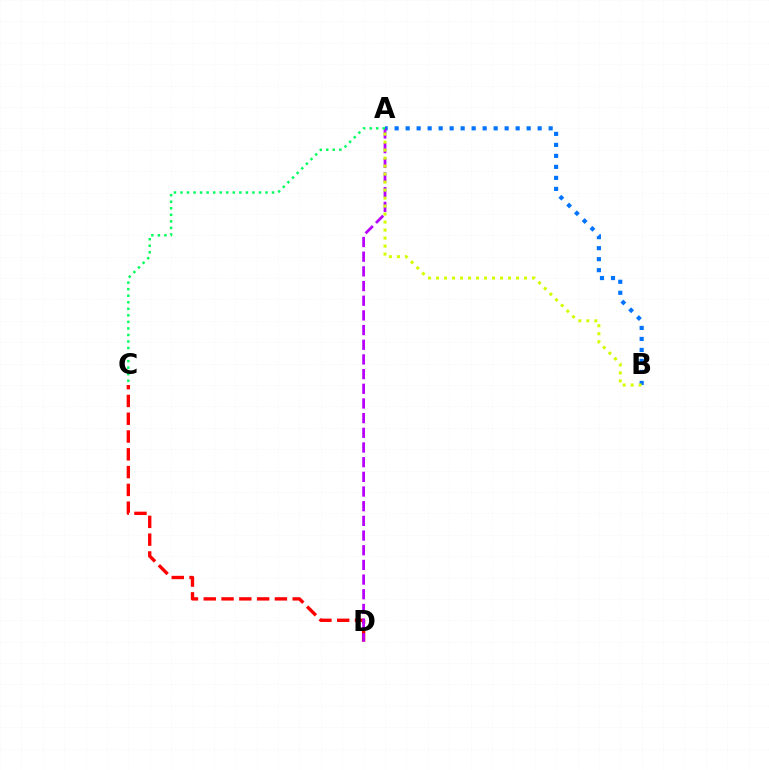{('A', 'B'): [{'color': '#0074ff', 'line_style': 'dotted', 'thickness': 2.99}, {'color': '#d1ff00', 'line_style': 'dotted', 'thickness': 2.17}], ('C', 'D'): [{'color': '#ff0000', 'line_style': 'dashed', 'thickness': 2.42}], ('A', 'D'): [{'color': '#b900ff', 'line_style': 'dashed', 'thickness': 1.99}], ('A', 'C'): [{'color': '#00ff5c', 'line_style': 'dotted', 'thickness': 1.78}]}